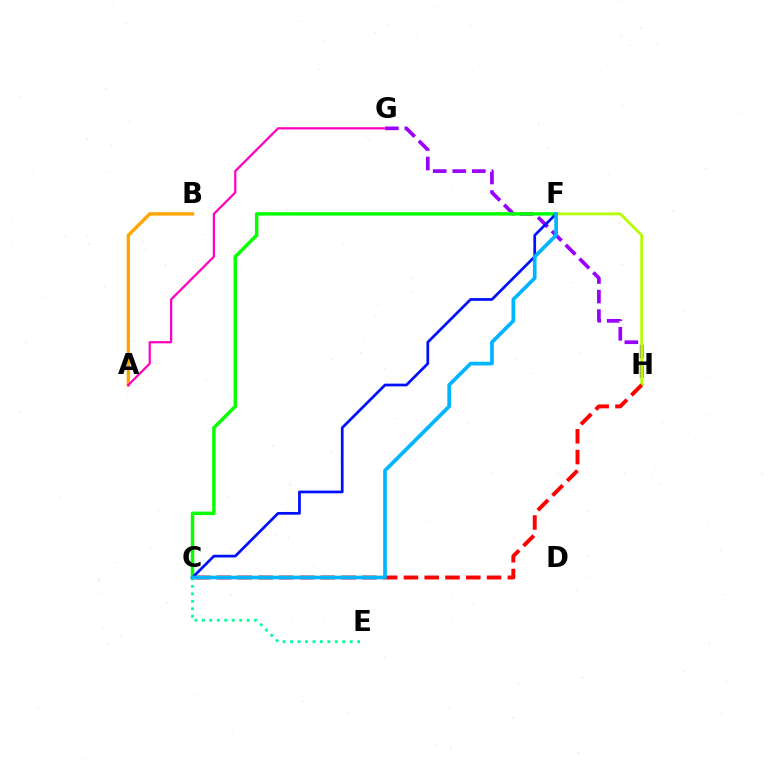{('A', 'B'): [{'color': '#ffa500', 'line_style': 'solid', 'thickness': 2.43}], ('G', 'H'): [{'color': '#9b00ff', 'line_style': 'dashed', 'thickness': 2.65}], ('C', 'F'): [{'color': '#08ff00', 'line_style': 'solid', 'thickness': 2.49}, {'color': '#0010ff', 'line_style': 'solid', 'thickness': 1.97}, {'color': '#00b5ff', 'line_style': 'solid', 'thickness': 2.65}], ('F', 'H'): [{'color': '#b3ff00', 'line_style': 'solid', 'thickness': 1.97}], ('C', 'H'): [{'color': '#ff0000', 'line_style': 'dashed', 'thickness': 2.82}], ('C', 'E'): [{'color': '#00ff9d', 'line_style': 'dotted', 'thickness': 2.03}], ('A', 'G'): [{'color': '#ff00bd', 'line_style': 'solid', 'thickness': 1.61}]}